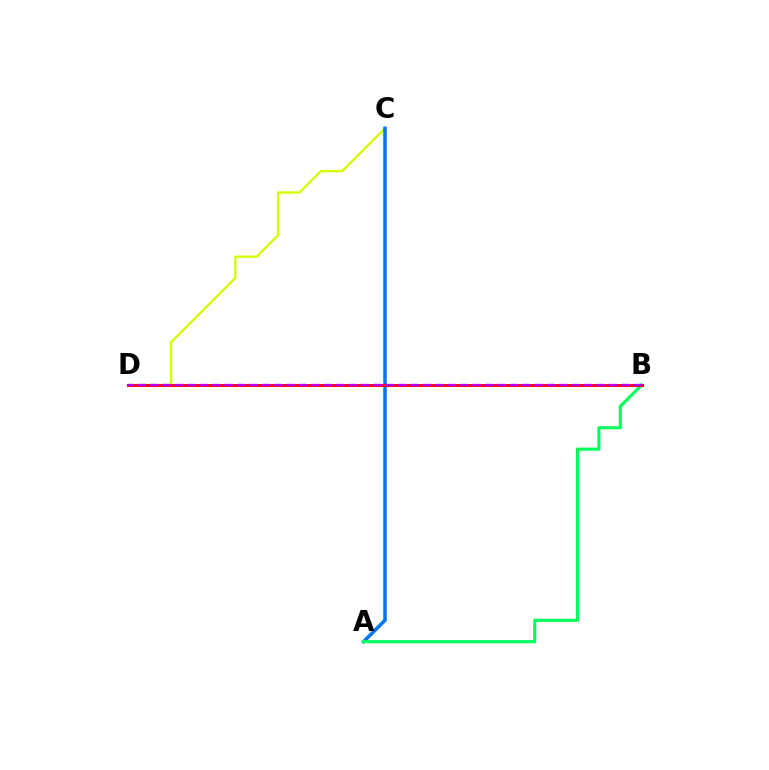{('C', 'D'): [{'color': '#d1ff00', 'line_style': 'solid', 'thickness': 1.7}], ('A', 'C'): [{'color': '#0074ff', 'line_style': 'solid', 'thickness': 2.53}], ('A', 'B'): [{'color': '#00ff5c', 'line_style': 'solid', 'thickness': 2.26}], ('B', 'D'): [{'color': '#ff0000', 'line_style': 'solid', 'thickness': 2.12}, {'color': '#b900ff', 'line_style': 'dashed', 'thickness': 1.68}]}